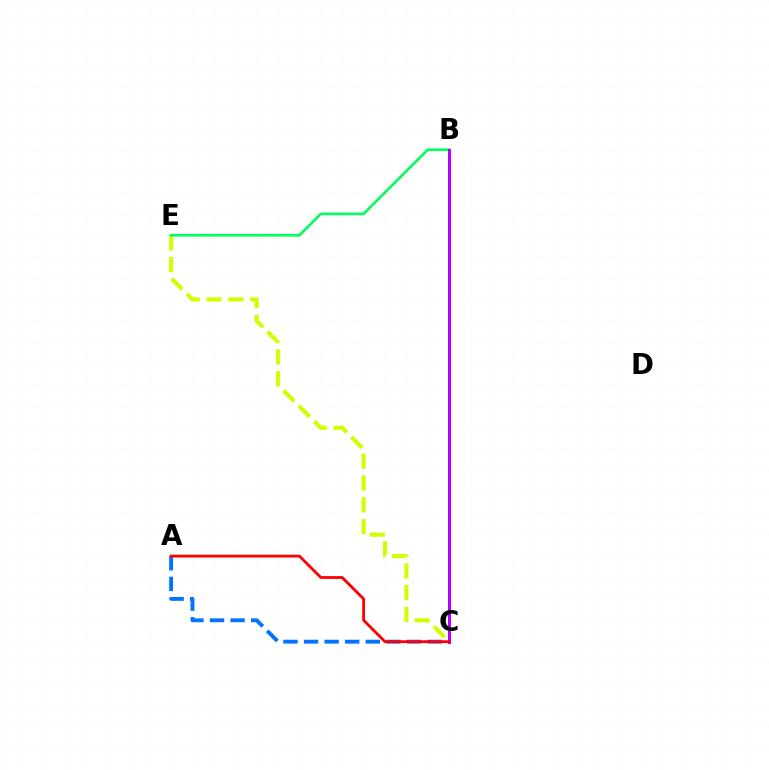{('A', 'C'): [{'color': '#0074ff', 'line_style': 'dashed', 'thickness': 2.8}, {'color': '#ff0000', 'line_style': 'solid', 'thickness': 2.02}], ('C', 'E'): [{'color': '#d1ff00', 'line_style': 'dashed', 'thickness': 2.96}], ('B', 'E'): [{'color': '#00ff5c', 'line_style': 'solid', 'thickness': 1.9}], ('B', 'C'): [{'color': '#b900ff', 'line_style': 'solid', 'thickness': 2.15}]}